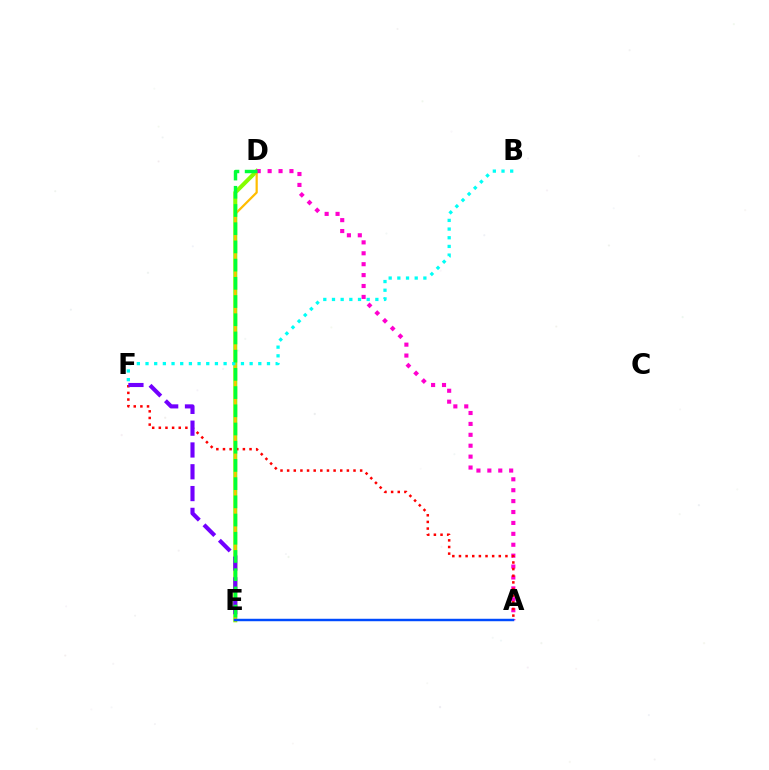{('D', 'E'): [{'color': '#84ff00', 'line_style': 'solid', 'thickness': 2.92}, {'color': '#ffbd00', 'line_style': 'solid', 'thickness': 1.6}, {'color': '#00ff39', 'line_style': 'dashed', 'thickness': 2.47}], ('A', 'D'): [{'color': '#ff00cf', 'line_style': 'dotted', 'thickness': 2.96}], ('B', 'F'): [{'color': '#00fff6', 'line_style': 'dotted', 'thickness': 2.36}], ('A', 'F'): [{'color': '#ff0000', 'line_style': 'dotted', 'thickness': 1.8}], ('E', 'F'): [{'color': '#7200ff', 'line_style': 'dashed', 'thickness': 2.96}], ('A', 'E'): [{'color': '#004bff', 'line_style': 'solid', 'thickness': 1.77}]}